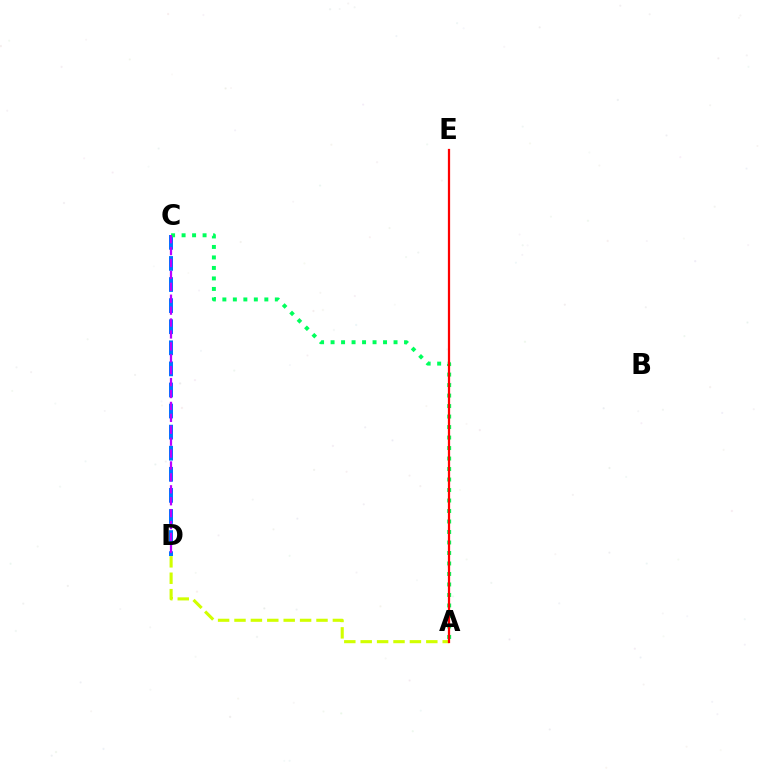{('C', 'D'): [{'color': '#0074ff', 'line_style': 'dashed', 'thickness': 2.86}, {'color': '#b900ff', 'line_style': 'dashed', 'thickness': 1.62}], ('A', 'D'): [{'color': '#d1ff00', 'line_style': 'dashed', 'thickness': 2.23}], ('A', 'C'): [{'color': '#00ff5c', 'line_style': 'dotted', 'thickness': 2.85}], ('A', 'E'): [{'color': '#ff0000', 'line_style': 'solid', 'thickness': 1.61}]}